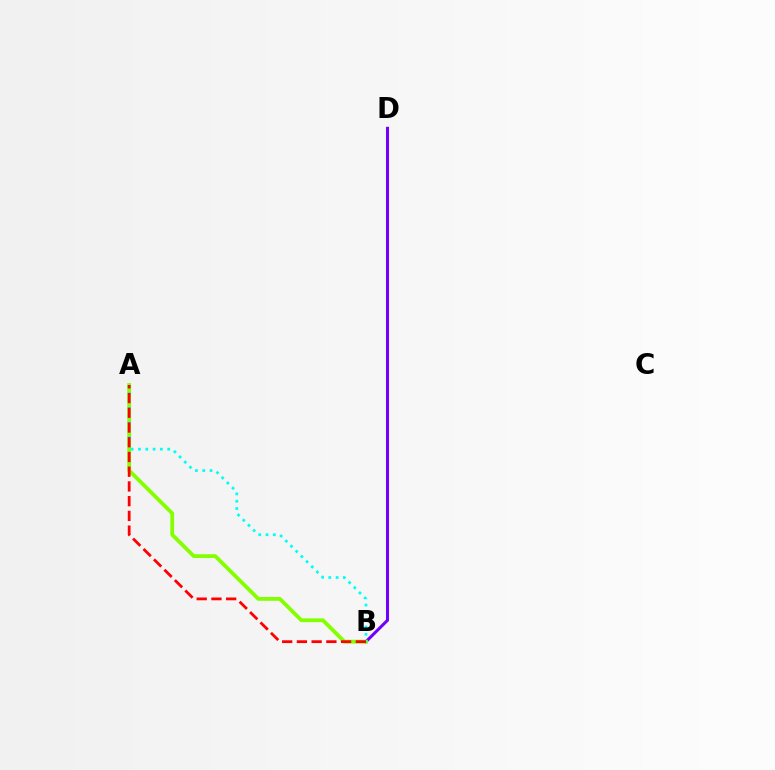{('B', 'D'): [{'color': '#7200ff', 'line_style': 'solid', 'thickness': 2.19}], ('A', 'B'): [{'color': '#84ff00', 'line_style': 'solid', 'thickness': 2.74}, {'color': '#00fff6', 'line_style': 'dotted', 'thickness': 1.99}, {'color': '#ff0000', 'line_style': 'dashed', 'thickness': 2.0}]}